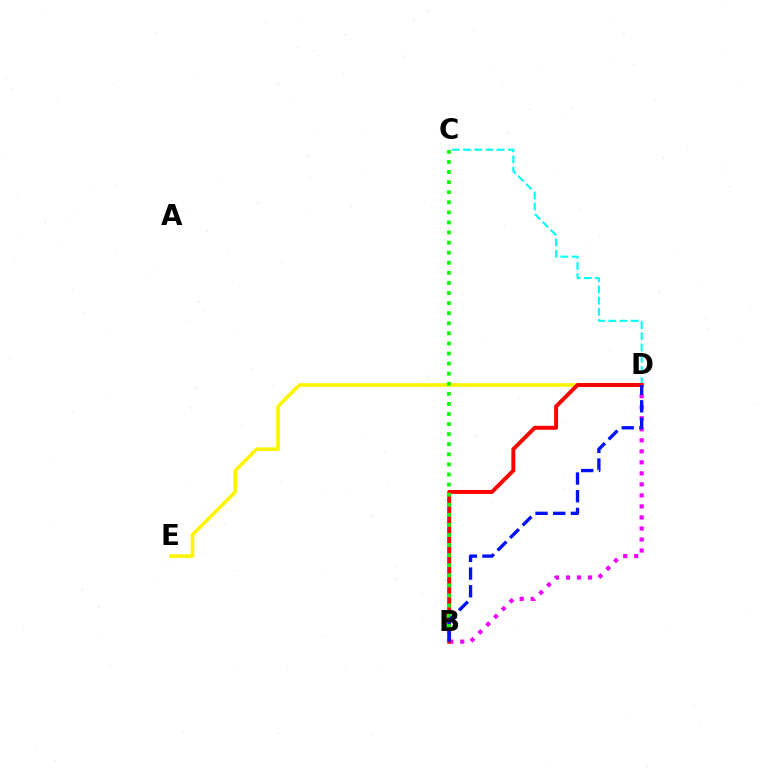{('C', 'D'): [{'color': '#00fff6', 'line_style': 'dashed', 'thickness': 1.52}], ('B', 'D'): [{'color': '#ee00ff', 'line_style': 'dotted', 'thickness': 2.99}, {'color': '#ff0000', 'line_style': 'solid', 'thickness': 2.84}, {'color': '#0010ff', 'line_style': 'dashed', 'thickness': 2.4}], ('D', 'E'): [{'color': '#fcf500', 'line_style': 'solid', 'thickness': 2.61}], ('B', 'C'): [{'color': '#08ff00', 'line_style': 'dotted', 'thickness': 2.74}]}